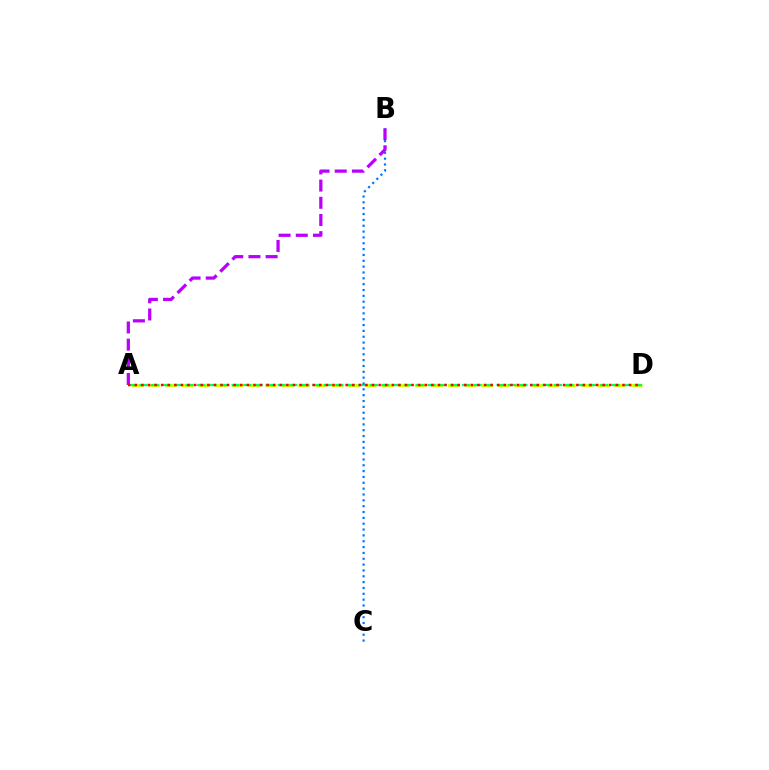{('A', 'D'): [{'color': '#d1ff00', 'line_style': 'dashed', 'thickness': 2.26}, {'color': '#00ff5c', 'line_style': 'dashed', 'thickness': 1.56}, {'color': '#ff0000', 'line_style': 'dotted', 'thickness': 1.79}], ('B', 'C'): [{'color': '#0074ff', 'line_style': 'dotted', 'thickness': 1.59}], ('A', 'B'): [{'color': '#b900ff', 'line_style': 'dashed', 'thickness': 2.33}]}